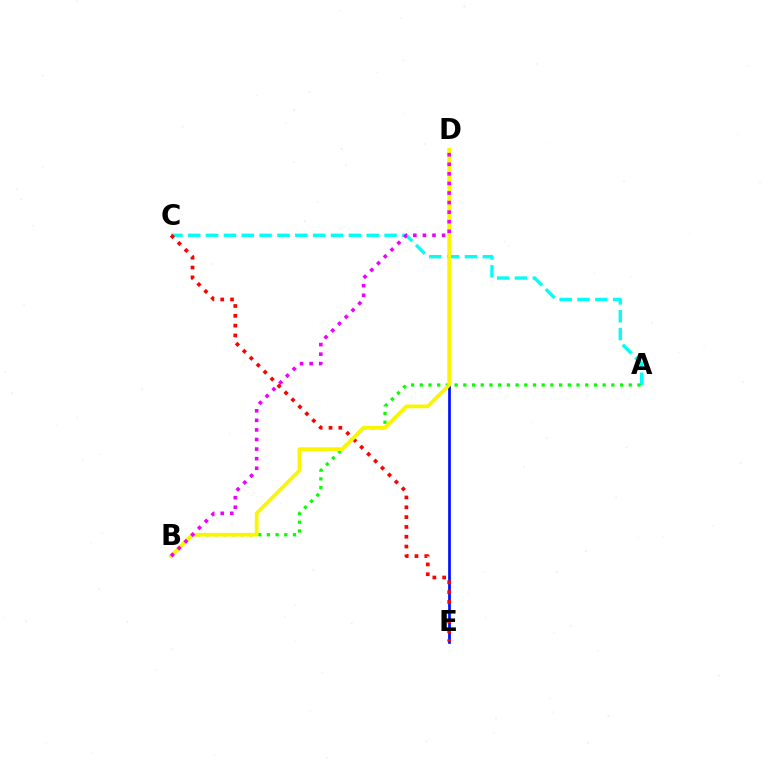{('A', 'C'): [{'color': '#00fff6', 'line_style': 'dashed', 'thickness': 2.43}], ('D', 'E'): [{'color': '#0010ff', 'line_style': 'solid', 'thickness': 1.96}], ('C', 'E'): [{'color': '#ff0000', 'line_style': 'dotted', 'thickness': 2.67}], ('A', 'B'): [{'color': '#08ff00', 'line_style': 'dotted', 'thickness': 2.37}], ('B', 'D'): [{'color': '#fcf500', 'line_style': 'solid', 'thickness': 2.71}, {'color': '#ee00ff', 'line_style': 'dotted', 'thickness': 2.6}]}